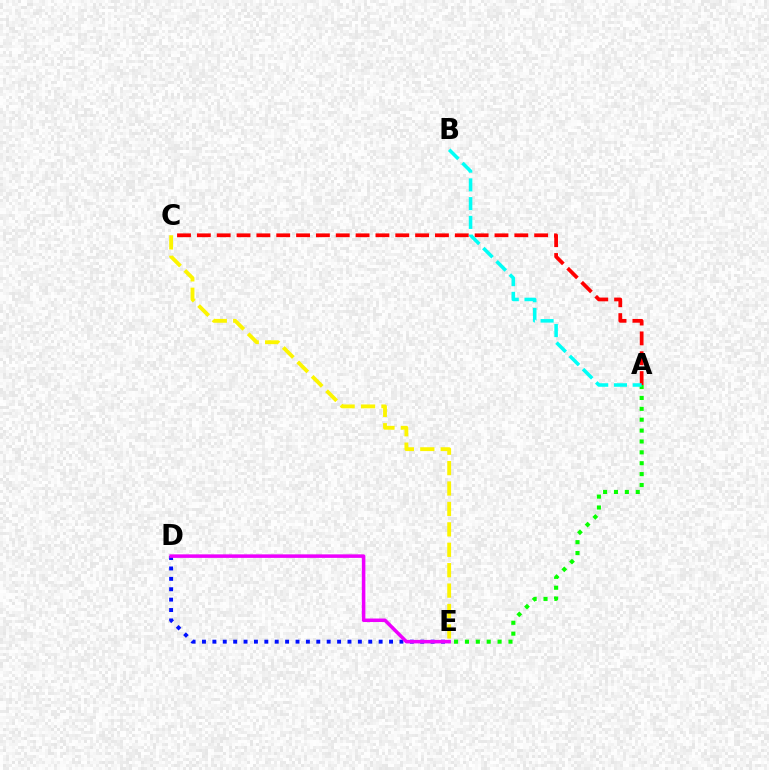{('A', 'E'): [{'color': '#08ff00', 'line_style': 'dotted', 'thickness': 2.96}], ('D', 'E'): [{'color': '#0010ff', 'line_style': 'dotted', 'thickness': 2.82}, {'color': '#ee00ff', 'line_style': 'solid', 'thickness': 2.53}], ('A', 'C'): [{'color': '#ff0000', 'line_style': 'dashed', 'thickness': 2.7}], ('A', 'B'): [{'color': '#00fff6', 'line_style': 'dashed', 'thickness': 2.55}], ('C', 'E'): [{'color': '#fcf500', 'line_style': 'dashed', 'thickness': 2.77}]}